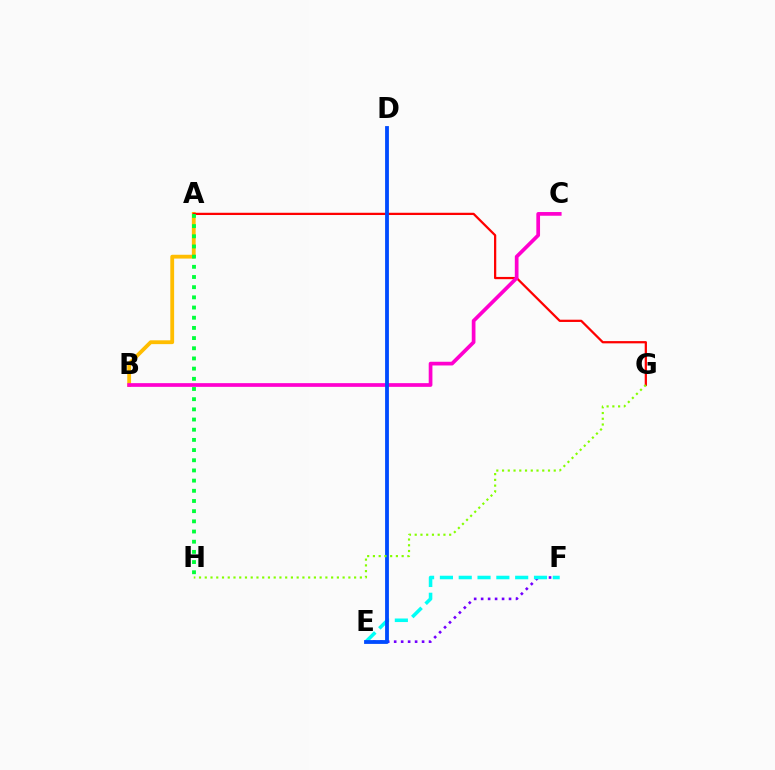{('A', 'B'): [{'color': '#ffbd00', 'line_style': 'solid', 'thickness': 2.75}], ('E', 'F'): [{'color': '#7200ff', 'line_style': 'dotted', 'thickness': 1.89}, {'color': '#00fff6', 'line_style': 'dashed', 'thickness': 2.56}], ('A', 'G'): [{'color': '#ff0000', 'line_style': 'solid', 'thickness': 1.62}], ('A', 'H'): [{'color': '#00ff39', 'line_style': 'dotted', 'thickness': 2.77}], ('B', 'C'): [{'color': '#ff00cf', 'line_style': 'solid', 'thickness': 2.67}], ('D', 'E'): [{'color': '#004bff', 'line_style': 'solid', 'thickness': 2.75}], ('G', 'H'): [{'color': '#84ff00', 'line_style': 'dotted', 'thickness': 1.56}]}